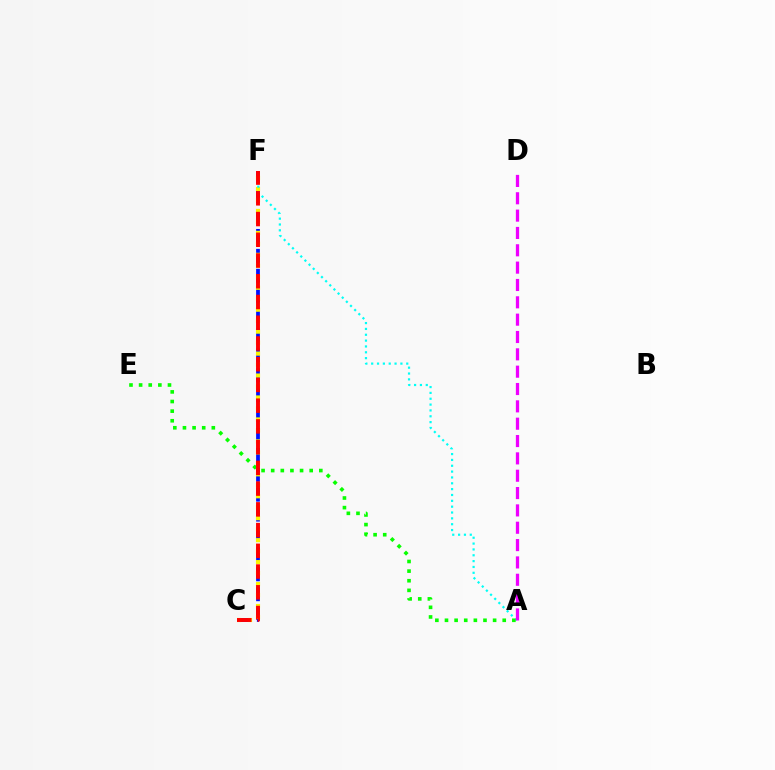{('C', 'F'): [{'color': '#0010ff', 'line_style': 'dashed', 'thickness': 2.7}, {'color': '#fcf500', 'line_style': 'dotted', 'thickness': 2.98}, {'color': '#ff0000', 'line_style': 'dashed', 'thickness': 2.82}], ('A', 'F'): [{'color': '#00fff6', 'line_style': 'dotted', 'thickness': 1.59}], ('A', 'E'): [{'color': '#08ff00', 'line_style': 'dotted', 'thickness': 2.62}], ('A', 'D'): [{'color': '#ee00ff', 'line_style': 'dashed', 'thickness': 2.36}]}